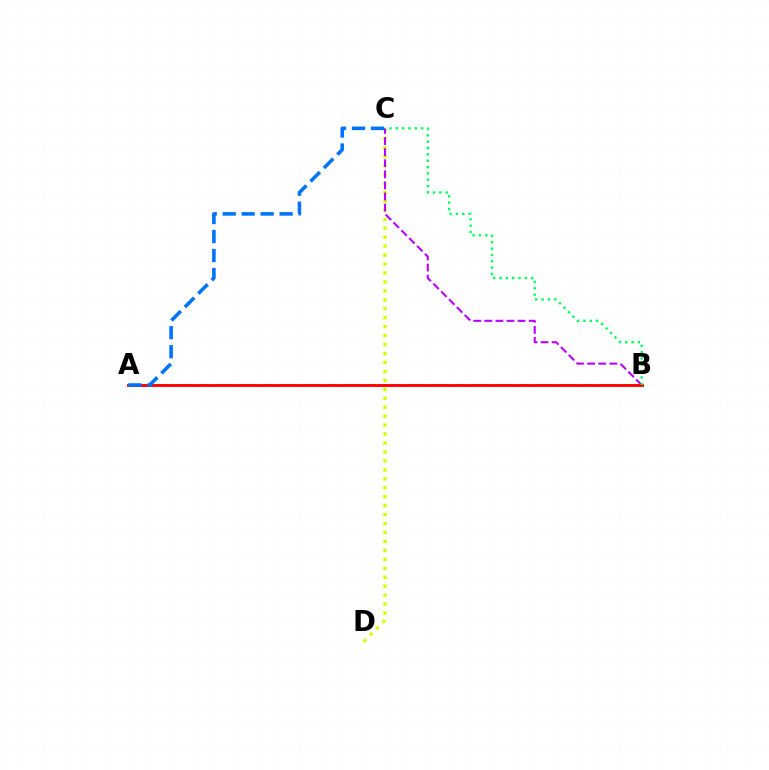{('C', 'D'): [{'color': '#d1ff00', 'line_style': 'dotted', 'thickness': 2.43}], ('B', 'C'): [{'color': '#b900ff', 'line_style': 'dashed', 'thickness': 1.51}, {'color': '#00ff5c', 'line_style': 'dotted', 'thickness': 1.72}], ('A', 'B'): [{'color': '#ff0000', 'line_style': 'solid', 'thickness': 2.06}], ('A', 'C'): [{'color': '#0074ff', 'line_style': 'dashed', 'thickness': 2.58}]}